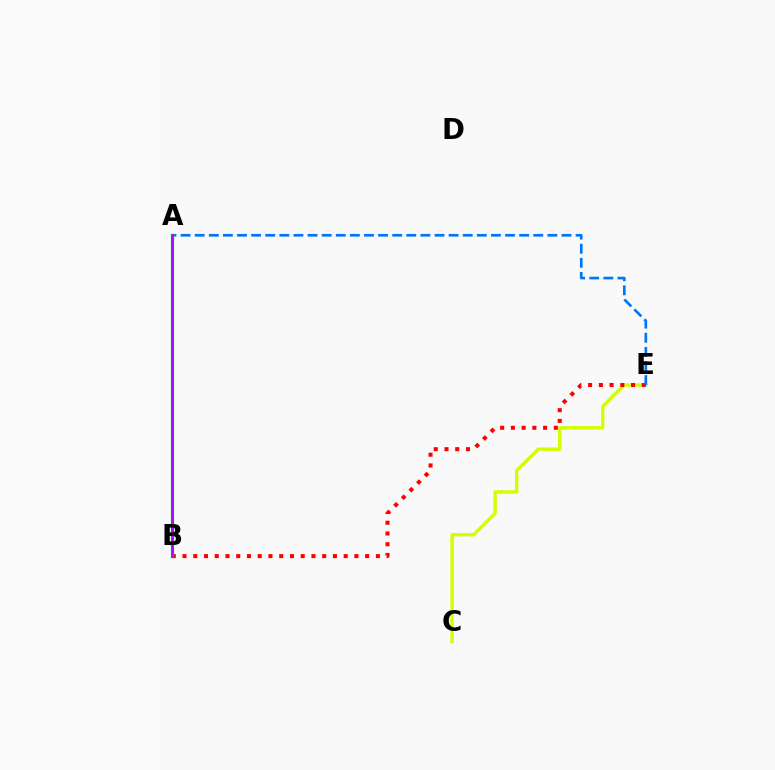{('C', 'E'): [{'color': '#d1ff00', 'line_style': 'solid', 'thickness': 2.42}], ('B', 'E'): [{'color': '#ff0000', 'line_style': 'dotted', 'thickness': 2.92}], ('A', 'E'): [{'color': '#0074ff', 'line_style': 'dashed', 'thickness': 1.92}], ('A', 'B'): [{'color': '#00ff5c', 'line_style': 'solid', 'thickness': 2.35}, {'color': '#b900ff', 'line_style': 'solid', 'thickness': 1.97}]}